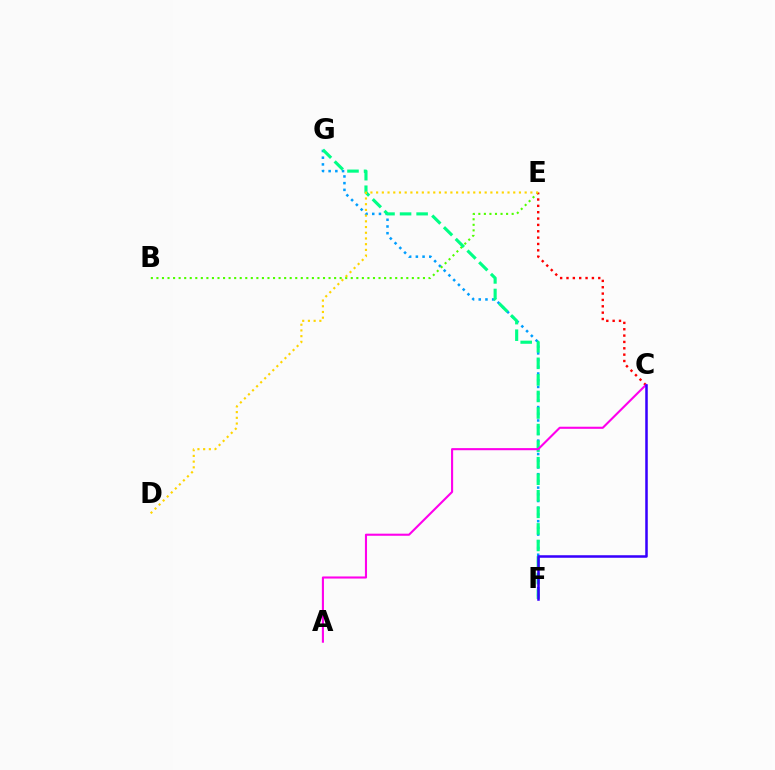{('F', 'G'): [{'color': '#009eff', 'line_style': 'dotted', 'thickness': 1.82}, {'color': '#00ff86', 'line_style': 'dashed', 'thickness': 2.25}], ('B', 'E'): [{'color': '#4fff00', 'line_style': 'dotted', 'thickness': 1.51}], ('C', 'E'): [{'color': '#ff0000', 'line_style': 'dotted', 'thickness': 1.73}], ('D', 'E'): [{'color': '#ffd500', 'line_style': 'dotted', 'thickness': 1.55}], ('A', 'C'): [{'color': '#ff00ed', 'line_style': 'solid', 'thickness': 1.52}], ('C', 'F'): [{'color': '#3700ff', 'line_style': 'solid', 'thickness': 1.82}]}